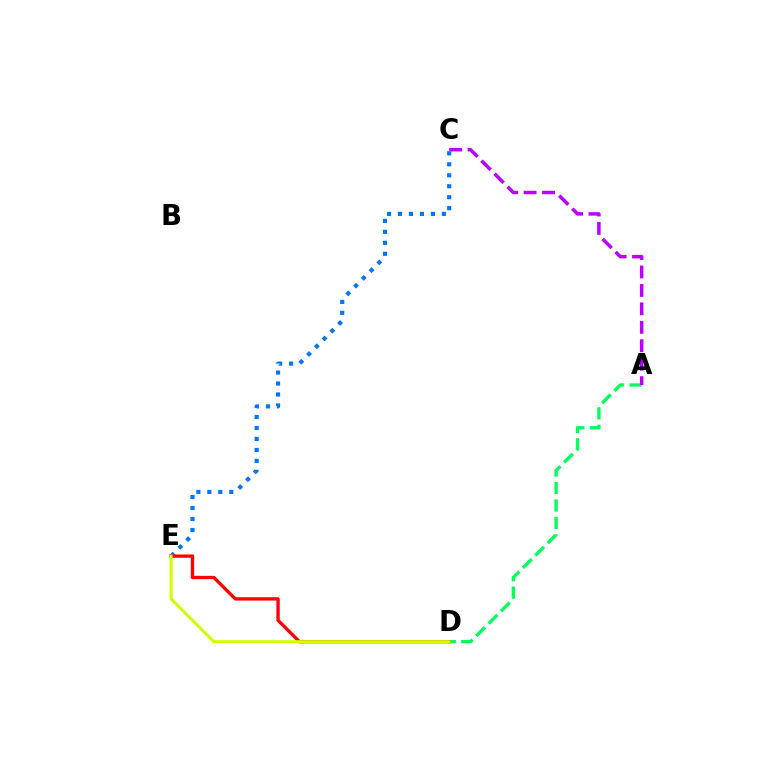{('A', 'D'): [{'color': '#00ff5c', 'line_style': 'dashed', 'thickness': 2.38}], ('C', 'E'): [{'color': '#0074ff', 'line_style': 'dotted', 'thickness': 2.98}], ('D', 'E'): [{'color': '#ff0000', 'line_style': 'solid', 'thickness': 2.39}, {'color': '#d1ff00', 'line_style': 'solid', 'thickness': 2.16}], ('A', 'C'): [{'color': '#b900ff', 'line_style': 'dashed', 'thickness': 2.51}]}